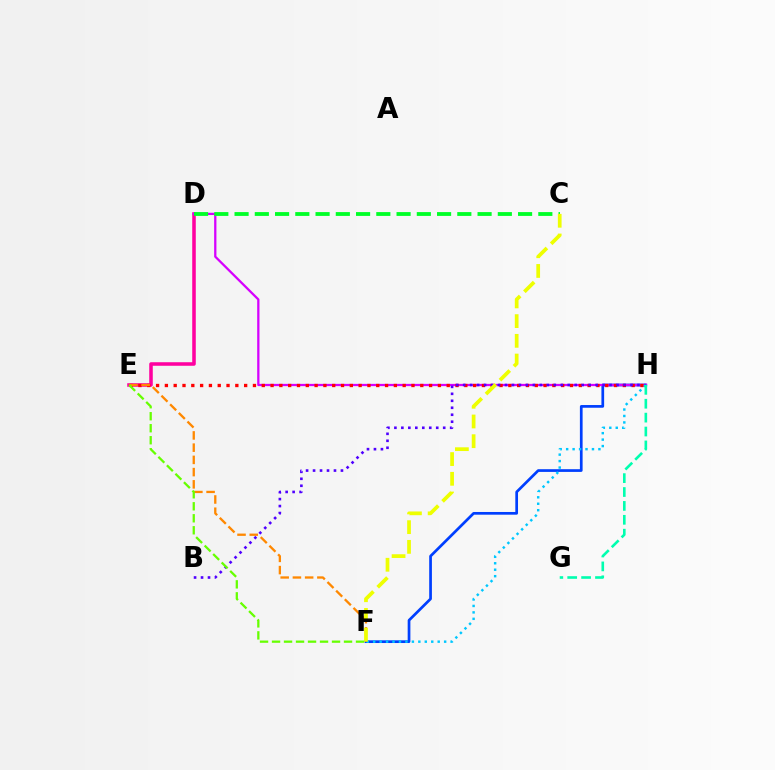{('D', 'E'): [{'color': '#ff00a0', 'line_style': 'solid', 'thickness': 2.55}], ('F', 'H'): [{'color': '#003fff', 'line_style': 'solid', 'thickness': 1.95}, {'color': '#00c7ff', 'line_style': 'dotted', 'thickness': 1.75}], ('D', 'H'): [{'color': '#d600ff', 'line_style': 'solid', 'thickness': 1.64}], ('E', 'H'): [{'color': '#ff0000', 'line_style': 'dotted', 'thickness': 2.39}], ('B', 'H'): [{'color': '#4f00ff', 'line_style': 'dotted', 'thickness': 1.89}], ('E', 'F'): [{'color': '#ff8800', 'line_style': 'dashed', 'thickness': 1.66}, {'color': '#66ff00', 'line_style': 'dashed', 'thickness': 1.63}], ('C', 'D'): [{'color': '#00ff27', 'line_style': 'dashed', 'thickness': 2.75}], ('C', 'F'): [{'color': '#eeff00', 'line_style': 'dashed', 'thickness': 2.68}], ('G', 'H'): [{'color': '#00ffaf', 'line_style': 'dashed', 'thickness': 1.89}]}